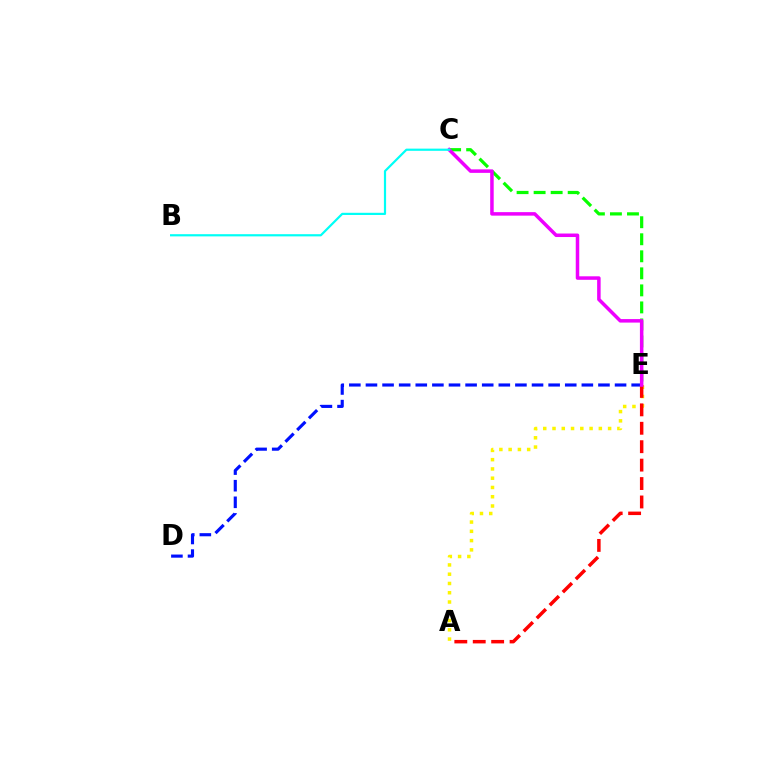{('D', 'E'): [{'color': '#0010ff', 'line_style': 'dashed', 'thickness': 2.26}], ('A', 'E'): [{'color': '#fcf500', 'line_style': 'dotted', 'thickness': 2.52}, {'color': '#ff0000', 'line_style': 'dashed', 'thickness': 2.5}], ('C', 'E'): [{'color': '#08ff00', 'line_style': 'dashed', 'thickness': 2.31}, {'color': '#ee00ff', 'line_style': 'solid', 'thickness': 2.52}], ('B', 'C'): [{'color': '#00fff6', 'line_style': 'solid', 'thickness': 1.58}]}